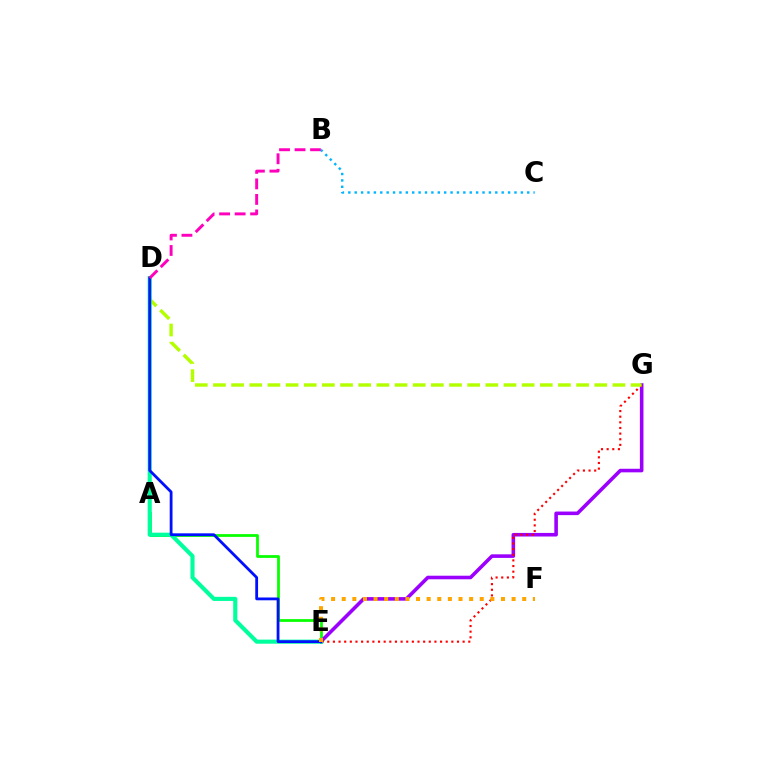{('A', 'E'): [{'color': '#08ff00', 'line_style': 'solid', 'thickness': 1.99}], ('B', 'C'): [{'color': '#00b5ff', 'line_style': 'dotted', 'thickness': 1.74}], ('E', 'G'): [{'color': '#9b00ff', 'line_style': 'solid', 'thickness': 2.58}, {'color': '#ff0000', 'line_style': 'dotted', 'thickness': 1.53}], ('D', 'G'): [{'color': '#b3ff00', 'line_style': 'dashed', 'thickness': 2.47}], ('D', 'E'): [{'color': '#00ff9d', 'line_style': 'solid', 'thickness': 2.96}, {'color': '#0010ff', 'line_style': 'solid', 'thickness': 2.01}], ('E', 'F'): [{'color': '#ffa500', 'line_style': 'dotted', 'thickness': 2.88}], ('B', 'D'): [{'color': '#ff00bd', 'line_style': 'dashed', 'thickness': 2.11}]}